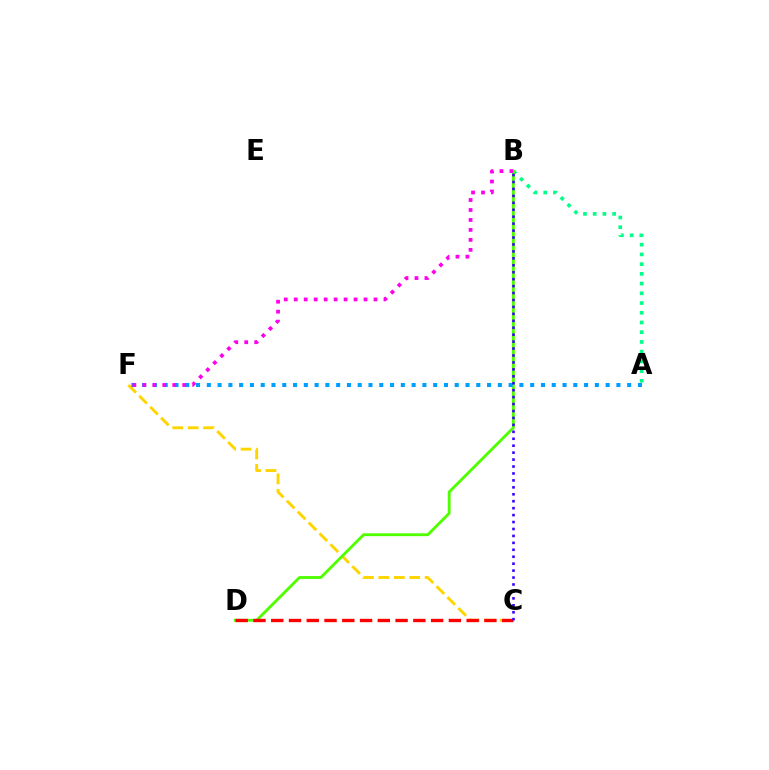{('C', 'F'): [{'color': '#ffd500', 'line_style': 'dashed', 'thickness': 2.1}], ('A', 'B'): [{'color': '#00ff86', 'line_style': 'dotted', 'thickness': 2.64}], ('B', 'D'): [{'color': '#4fff00', 'line_style': 'solid', 'thickness': 2.05}], ('A', 'F'): [{'color': '#009eff', 'line_style': 'dotted', 'thickness': 2.93}], ('B', 'F'): [{'color': '#ff00ed', 'line_style': 'dotted', 'thickness': 2.71}], ('C', 'D'): [{'color': '#ff0000', 'line_style': 'dashed', 'thickness': 2.41}], ('B', 'C'): [{'color': '#3700ff', 'line_style': 'dotted', 'thickness': 1.89}]}